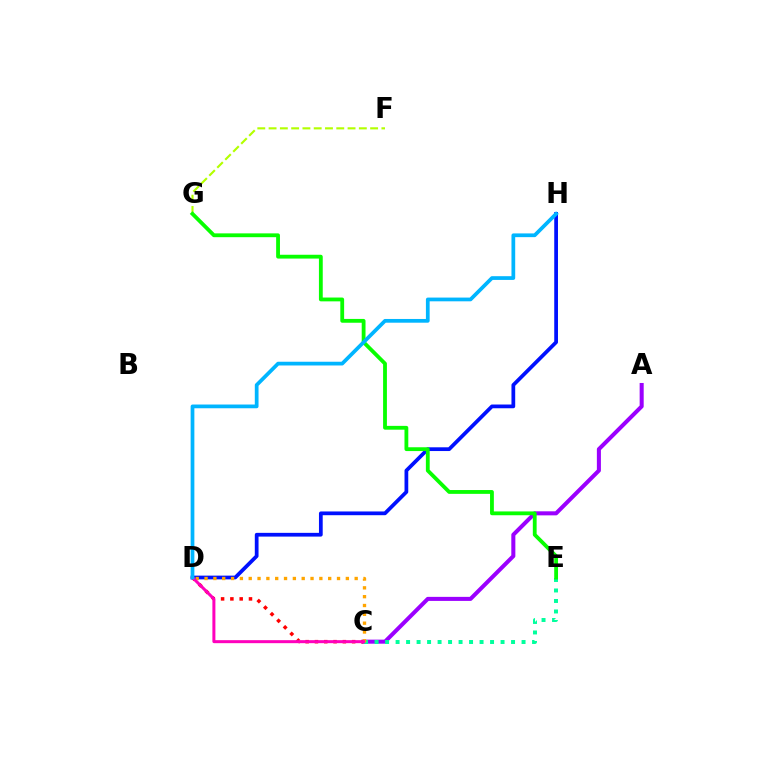{('A', 'C'): [{'color': '#9b00ff', 'line_style': 'solid', 'thickness': 2.91}], ('C', 'E'): [{'color': '#00ff9d', 'line_style': 'dotted', 'thickness': 2.85}], ('C', 'D'): [{'color': '#ff0000', 'line_style': 'dotted', 'thickness': 2.53}, {'color': '#ffa500', 'line_style': 'dotted', 'thickness': 2.4}, {'color': '#ff00bd', 'line_style': 'solid', 'thickness': 2.16}], ('D', 'H'): [{'color': '#0010ff', 'line_style': 'solid', 'thickness': 2.69}, {'color': '#00b5ff', 'line_style': 'solid', 'thickness': 2.69}], ('F', 'G'): [{'color': '#b3ff00', 'line_style': 'dashed', 'thickness': 1.53}], ('E', 'G'): [{'color': '#08ff00', 'line_style': 'solid', 'thickness': 2.75}]}